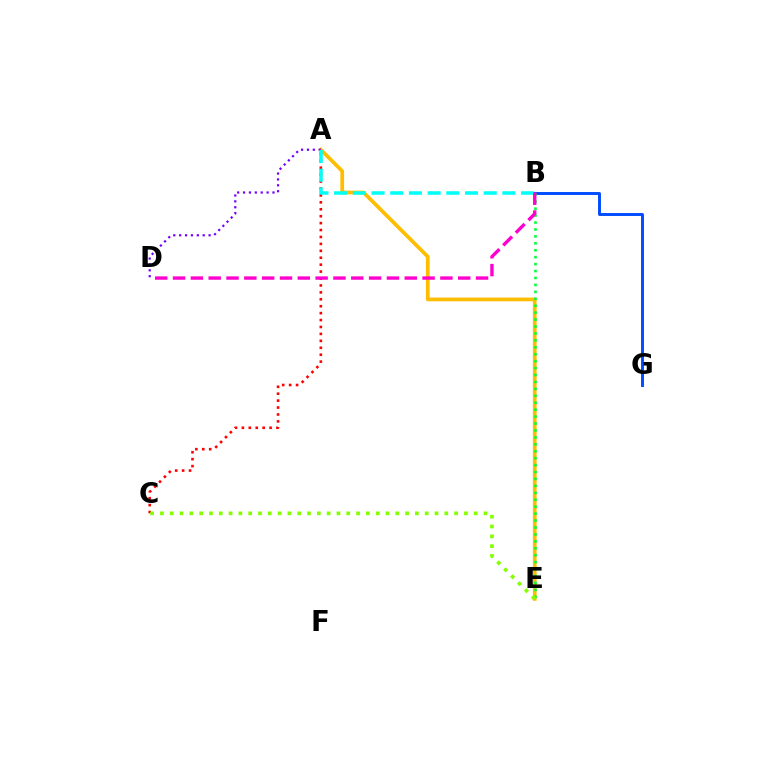{('A', 'E'): [{'color': '#ffbd00', 'line_style': 'solid', 'thickness': 2.69}], ('B', 'G'): [{'color': '#004bff', 'line_style': 'solid', 'thickness': 2.11}], ('B', 'E'): [{'color': '#00ff39', 'line_style': 'dotted', 'thickness': 1.88}], ('A', 'D'): [{'color': '#7200ff', 'line_style': 'dotted', 'thickness': 1.6}], ('A', 'C'): [{'color': '#ff0000', 'line_style': 'dotted', 'thickness': 1.88}], ('A', 'B'): [{'color': '#00fff6', 'line_style': 'dashed', 'thickness': 2.54}], ('B', 'D'): [{'color': '#ff00cf', 'line_style': 'dashed', 'thickness': 2.42}], ('C', 'E'): [{'color': '#84ff00', 'line_style': 'dotted', 'thickness': 2.66}]}